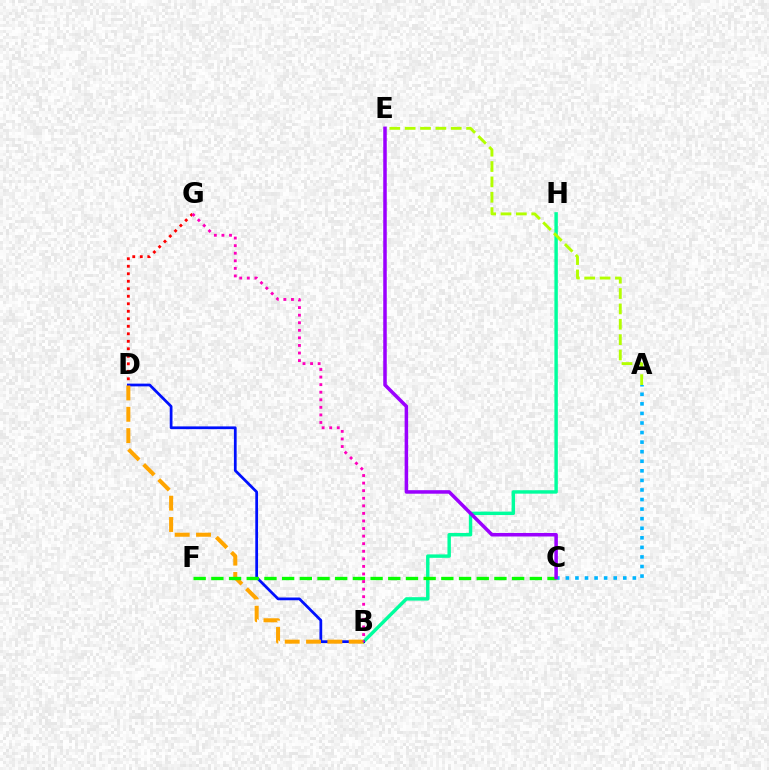{('B', 'H'): [{'color': '#00ff9d', 'line_style': 'solid', 'thickness': 2.46}], ('D', 'G'): [{'color': '#ff0000', 'line_style': 'dotted', 'thickness': 2.04}], ('A', 'E'): [{'color': '#b3ff00', 'line_style': 'dashed', 'thickness': 2.09}], ('B', 'D'): [{'color': '#0010ff', 'line_style': 'solid', 'thickness': 1.98}, {'color': '#ffa500', 'line_style': 'dashed', 'thickness': 2.9}], ('A', 'C'): [{'color': '#00b5ff', 'line_style': 'dotted', 'thickness': 2.6}], ('C', 'F'): [{'color': '#08ff00', 'line_style': 'dashed', 'thickness': 2.4}], ('B', 'G'): [{'color': '#ff00bd', 'line_style': 'dotted', 'thickness': 2.06}], ('C', 'E'): [{'color': '#9b00ff', 'line_style': 'solid', 'thickness': 2.54}]}